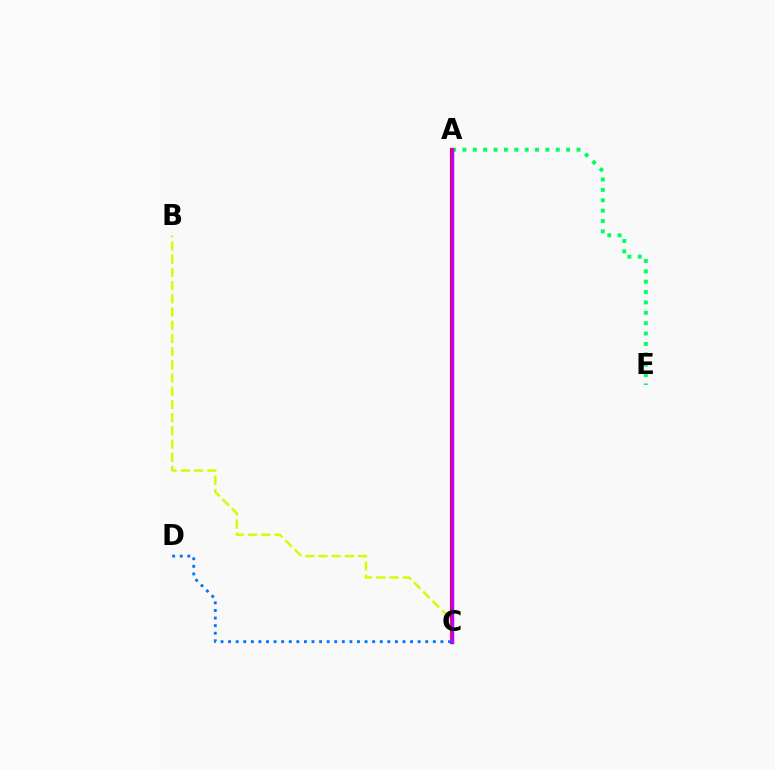{('A', 'E'): [{'color': '#00ff5c', 'line_style': 'dotted', 'thickness': 2.82}], ('A', 'C'): [{'color': '#ff0000', 'line_style': 'solid', 'thickness': 2.96}, {'color': '#b900ff', 'line_style': 'solid', 'thickness': 2.43}], ('B', 'C'): [{'color': '#d1ff00', 'line_style': 'dashed', 'thickness': 1.79}], ('C', 'D'): [{'color': '#0074ff', 'line_style': 'dotted', 'thickness': 2.06}]}